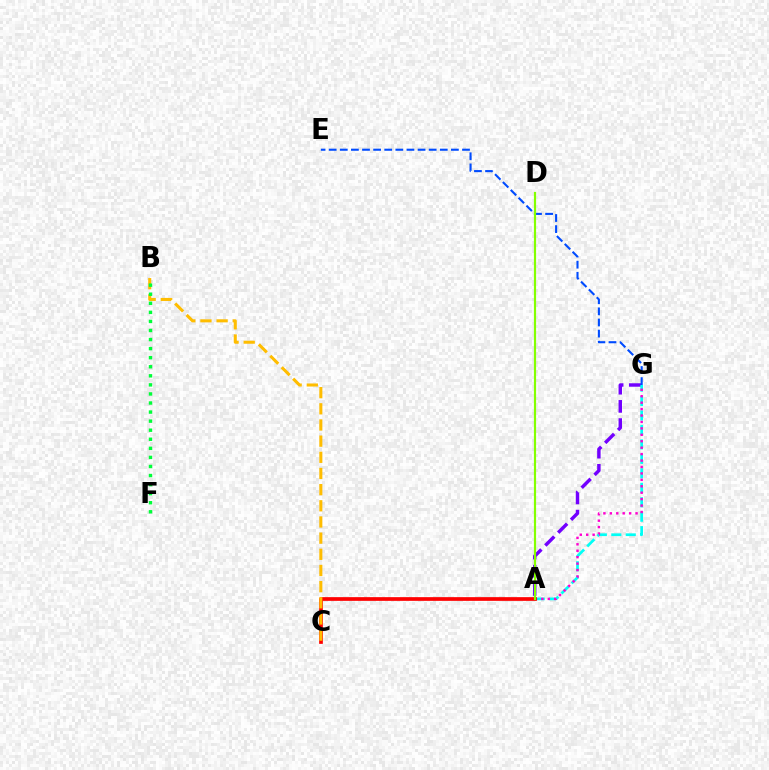{('A', 'G'): [{'color': '#7200ff', 'line_style': 'dashed', 'thickness': 2.47}, {'color': '#00fff6', 'line_style': 'dashed', 'thickness': 1.96}, {'color': '#ff00cf', 'line_style': 'dotted', 'thickness': 1.75}], ('A', 'C'): [{'color': '#ff0000', 'line_style': 'solid', 'thickness': 2.66}], ('B', 'C'): [{'color': '#ffbd00', 'line_style': 'dashed', 'thickness': 2.2}], ('E', 'G'): [{'color': '#004bff', 'line_style': 'dashed', 'thickness': 1.51}], ('B', 'F'): [{'color': '#00ff39', 'line_style': 'dotted', 'thickness': 2.46}], ('A', 'D'): [{'color': '#84ff00', 'line_style': 'solid', 'thickness': 1.57}]}